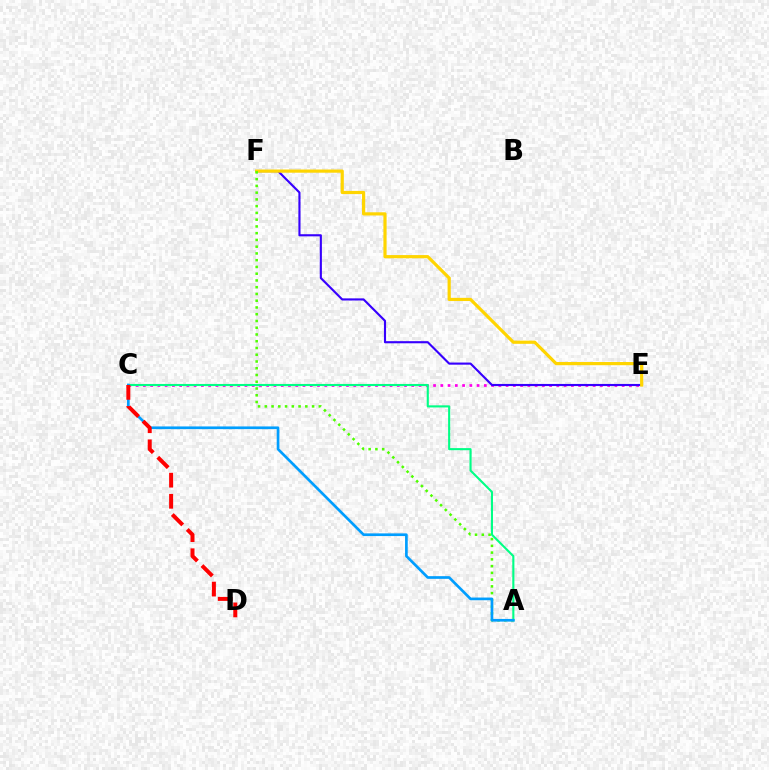{('C', 'E'): [{'color': '#ff00ed', 'line_style': 'dotted', 'thickness': 1.97}], ('E', 'F'): [{'color': '#3700ff', 'line_style': 'solid', 'thickness': 1.53}, {'color': '#ffd500', 'line_style': 'solid', 'thickness': 2.3}], ('A', 'C'): [{'color': '#00ff86', 'line_style': 'solid', 'thickness': 1.52}, {'color': '#009eff', 'line_style': 'solid', 'thickness': 1.93}], ('A', 'F'): [{'color': '#4fff00', 'line_style': 'dotted', 'thickness': 1.83}], ('C', 'D'): [{'color': '#ff0000', 'line_style': 'dashed', 'thickness': 2.87}]}